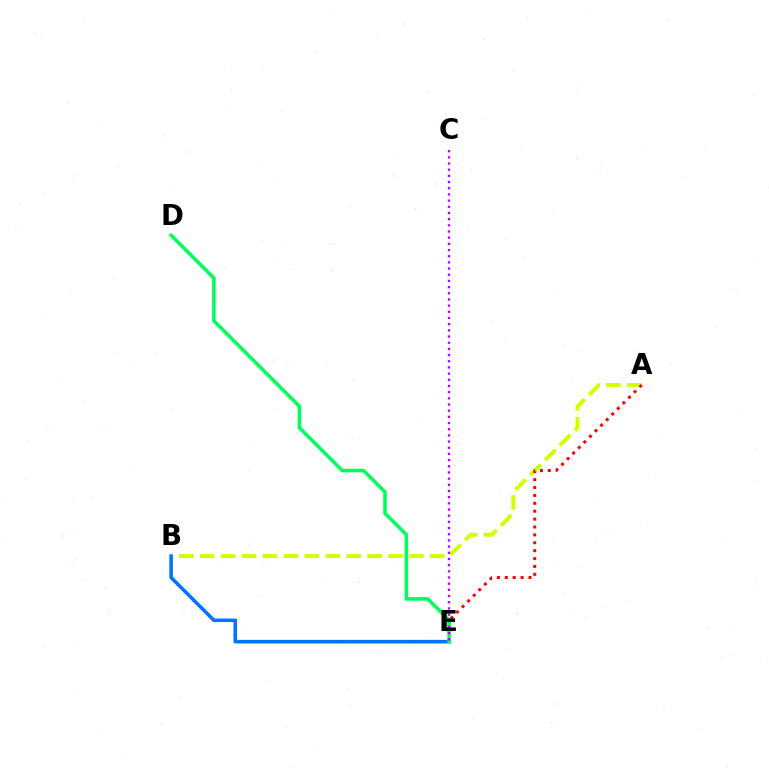{('A', 'B'): [{'color': '#d1ff00', 'line_style': 'dashed', 'thickness': 2.84}], ('B', 'E'): [{'color': '#0074ff', 'line_style': 'solid', 'thickness': 2.57}], ('A', 'E'): [{'color': '#ff0000', 'line_style': 'dotted', 'thickness': 2.14}], ('D', 'E'): [{'color': '#00ff5c', 'line_style': 'solid', 'thickness': 2.55}], ('C', 'E'): [{'color': '#b900ff', 'line_style': 'dotted', 'thickness': 1.68}]}